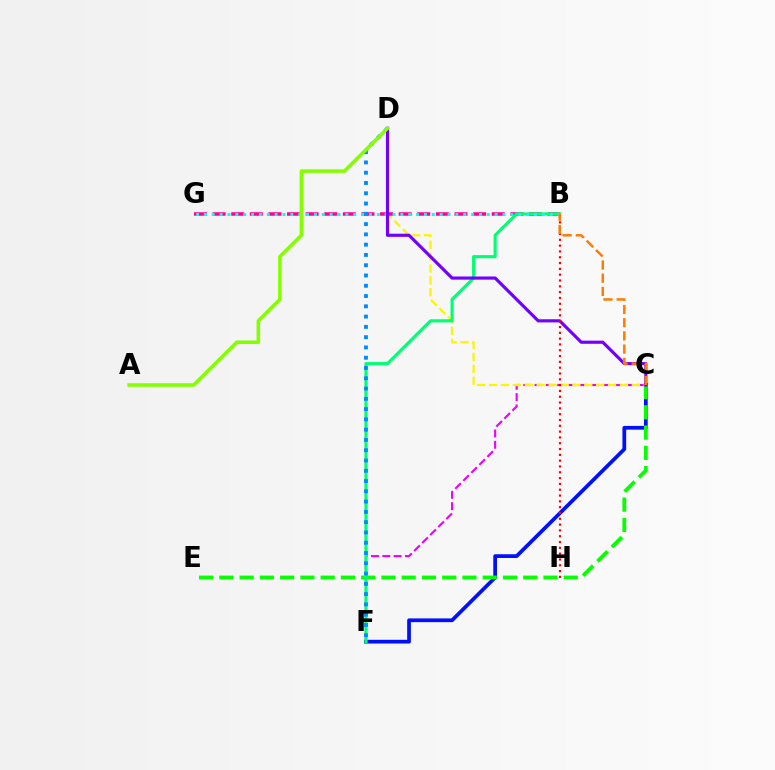{('C', 'F'): [{'color': '#ee00ff', 'line_style': 'dashed', 'thickness': 1.54}, {'color': '#0010ff', 'line_style': 'solid', 'thickness': 2.69}], ('C', 'D'): [{'color': '#fcf500', 'line_style': 'dashed', 'thickness': 1.62}, {'color': '#7200ff', 'line_style': 'solid', 'thickness': 2.27}], ('B', 'G'): [{'color': '#ff0094', 'line_style': 'dashed', 'thickness': 2.53}, {'color': '#00fff6', 'line_style': 'dotted', 'thickness': 2.13}], ('C', 'E'): [{'color': '#08ff00', 'line_style': 'dashed', 'thickness': 2.75}], ('B', 'F'): [{'color': '#00ff74', 'line_style': 'solid', 'thickness': 2.26}], ('D', 'F'): [{'color': '#008cff', 'line_style': 'dotted', 'thickness': 2.79}], ('A', 'D'): [{'color': '#84ff00', 'line_style': 'solid', 'thickness': 2.56}], ('B', 'H'): [{'color': '#ff0000', 'line_style': 'dotted', 'thickness': 1.58}], ('B', 'C'): [{'color': '#ff7c00', 'line_style': 'dashed', 'thickness': 1.79}]}